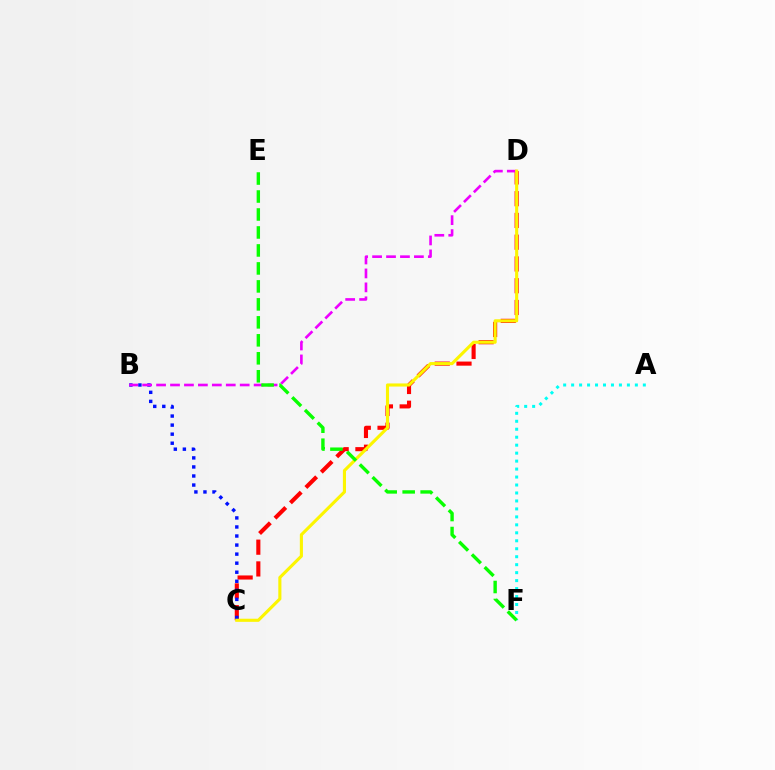{('A', 'F'): [{'color': '#00fff6', 'line_style': 'dotted', 'thickness': 2.16}], ('C', 'D'): [{'color': '#ff0000', 'line_style': 'dashed', 'thickness': 2.96}, {'color': '#fcf500', 'line_style': 'solid', 'thickness': 2.24}], ('B', 'C'): [{'color': '#0010ff', 'line_style': 'dotted', 'thickness': 2.46}], ('B', 'D'): [{'color': '#ee00ff', 'line_style': 'dashed', 'thickness': 1.89}], ('E', 'F'): [{'color': '#08ff00', 'line_style': 'dashed', 'thickness': 2.44}]}